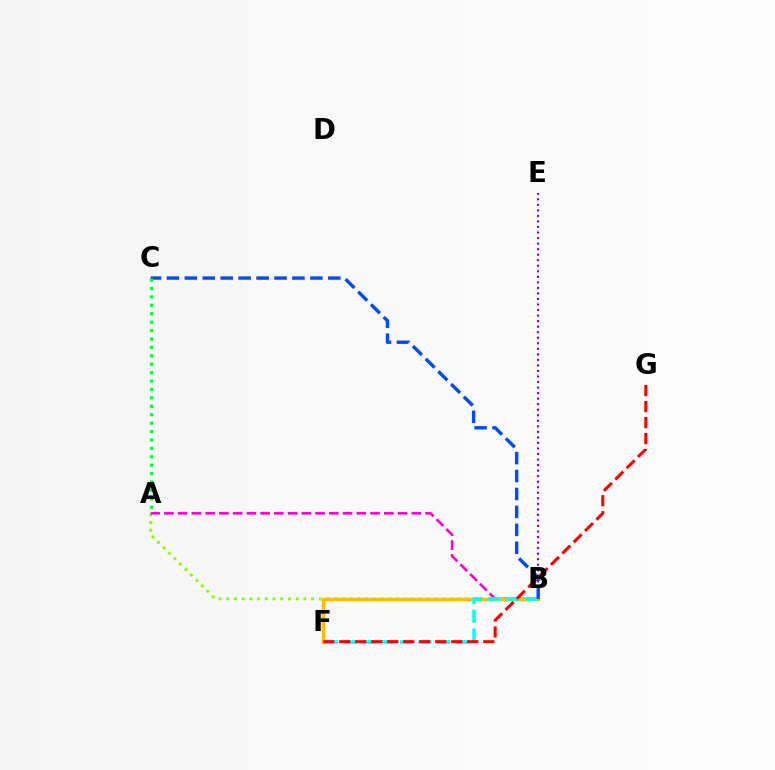{('A', 'B'): [{'color': '#84ff00', 'line_style': 'dotted', 'thickness': 2.1}, {'color': '#ff00cf', 'line_style': 'dashed', 'thickness': 1.87}], ('B', 'F'): [{'color': '#ffbd00', 'line_style': 'solid', 'thickness': 2.52}, {'color': '#00fff6', 'line_style': 'dashed', 'thickness': 2.54}], ('F', 'G'): [{'color': '#ff0000', 'line_style': 'dashed', 'thickness': 2.17}], ('B', 'E'): [{'color': '#7200ff', 'line_style': 'dotted', 'thickness': 1.5}], ('B', 'C'): [{'color': '#004bff', 'line_style': 'dashed', 'thickness': 2.44}], ('A', 'C'): [{'color': '#00ff39', 'line_style': 'dotted', 'thickness': 2.29}]}